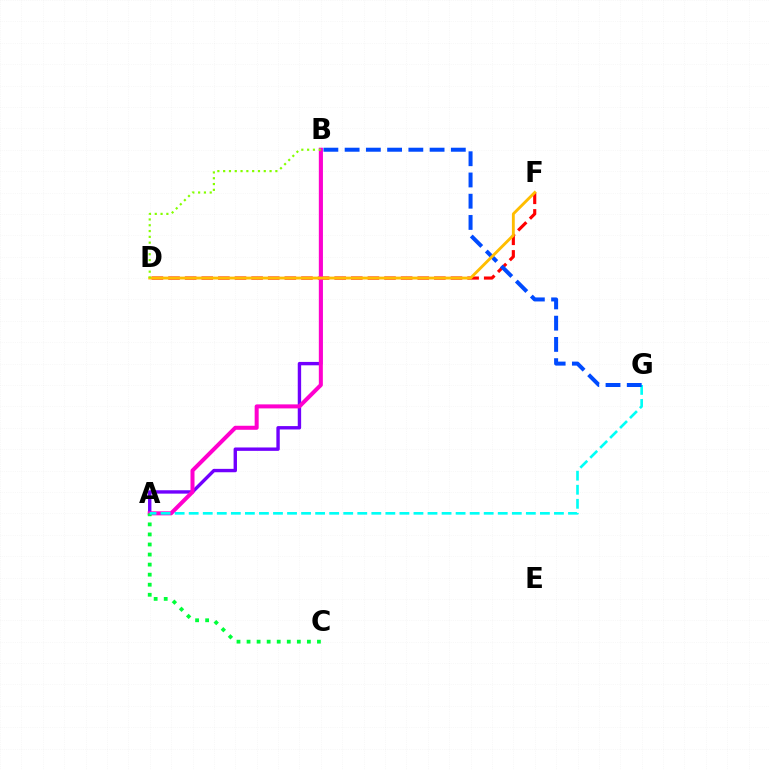{('D', 'F'): [{'color': '#ff0000', 'line_style': 'dashed', 'thickness': 2.26}, {'color': '#ffbd00', 'line_style': 'solid', 'thickness': 2.07}], ('A', 'B'): [{'color': '#7200ff', 'line_style': 'solid', 'thickness': 2.44}, {'color': '#ff00cf', 'line_style': 'solid', 'thickness': 2.89}], ('A', 'C'): [{'color': '#00ff39', 'line_style': 'dotted', 'thickness': 2.73}], ('A', 'G'): [{'color': '#00fff6', 'line_style': 'dashed', 'thickness': 1.91}], ('B', 'G'): [{'color': '#004bff', 'line_style': 'dashed', 'thickness': 2.89}], ('B', 'D'): [{'color': '#84ff00', 'line_style': 'dotted', 'thickness': 1.58}]}